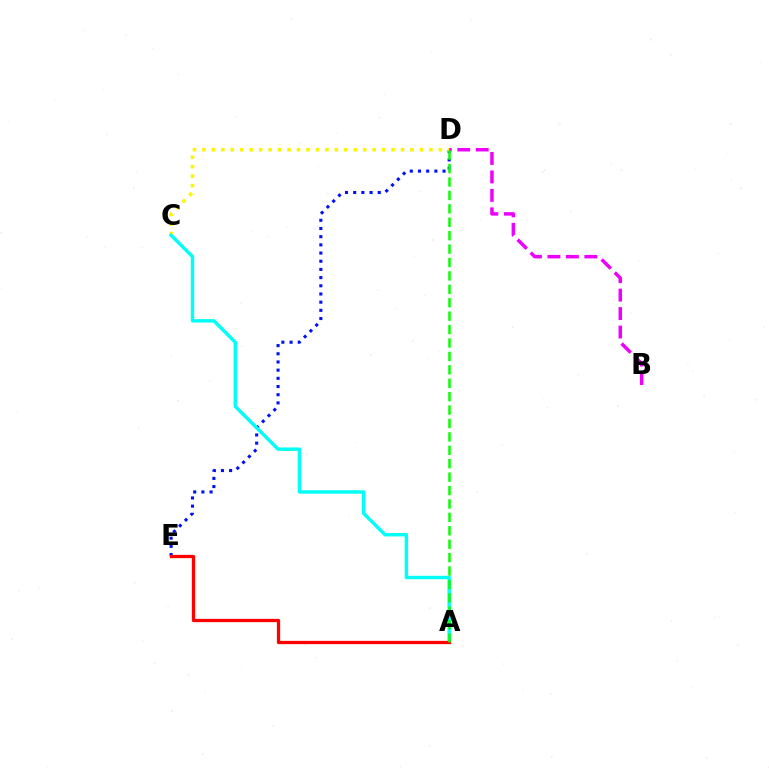{('D', 'E'): [{'color': '#0010ff', 'line_style': 'dotted', 'thickness': 2.22}], ('B', 'D'): [{'color': '#ee00ff', 'line_style': 'dashed', 'thickness': 2.51}], ('C', 'D'): [{'color': '#fcf500', 'line_style': 'dotted', 'thickness': 2.57}], ('A', 'C'): [{'color': '#00fff6', 'line_style': 'solid', 'thickness': 2.48}], ('A', 'E'): [{'color': '#ff0000', 'line_style': 'solid', 'thickness': 2.36}], ('A', 'D'): [{'color': '#08ff00', 'line_style': 'dashed', 'thickness': 1.82}]}